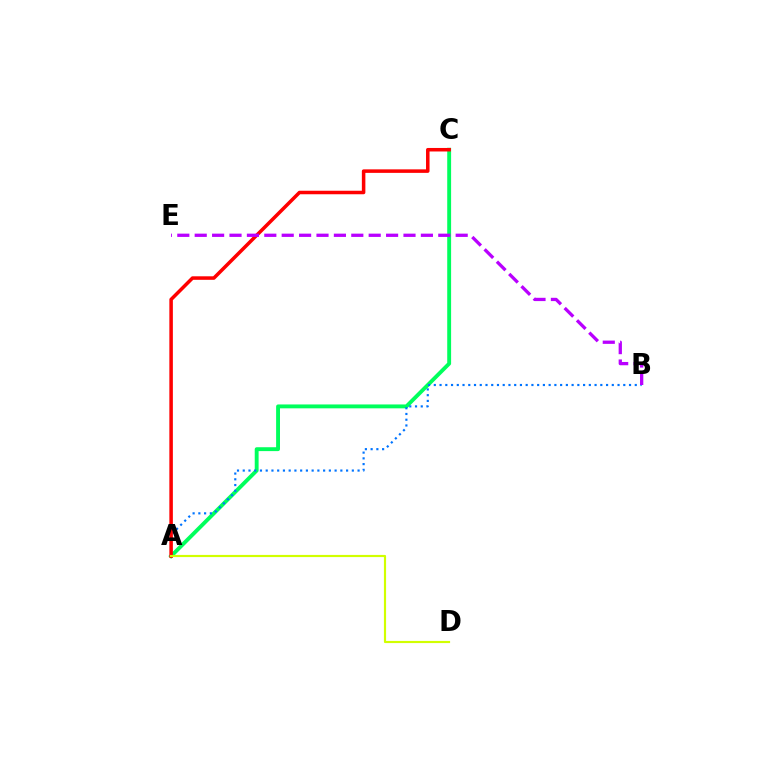{('A', 'C'): [{'color': '#00ff5c', 'line_style': 'solid', 'thickness': 2.79}, {'color': '#ff0000', 'line_style': 'solid', 'thickness': 2.53}], ('A', 'B'): [{'color': '#0074ff', 'line_style': 'dotted', 'thickness': 1.56}], ('A', 'D'): [{'color': '#d1ff00', 'line_style': 'solid', 'thickness': 1.56}], ('B', 'E'): [{'color': '#b900ff', 'line_style': 'dashed', 'thickness': 2.36}]}